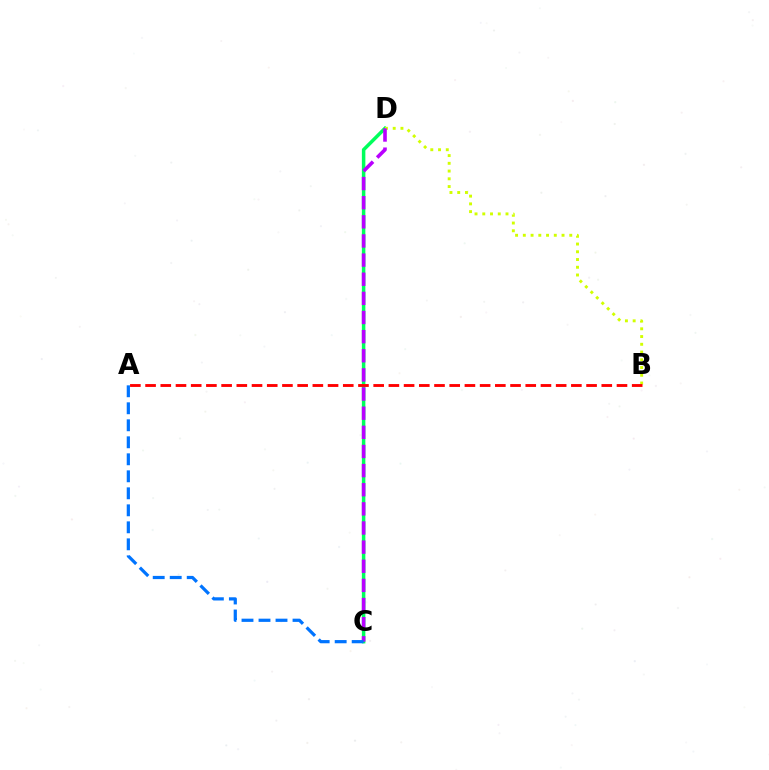{('C', 'D'): [{'color': '#00ff5c', 'line_style': 'solid', 'thickness': 2.52}, {'color': '#b900ff', 'line_style': 'dashed', 'thickness': 2.6}], ('B', 'D'): [{'color': '#d1ff00', 'line_style': 'dotted', 'thickness': 2.1}], ('A', 'B'): [{'color': '#ff0000', 'line_style': 'dashed', 'thickness': 2.07}], ('A', 'C'): [{'color': '#0074ff', 'line_style': 'dashed', 'thickness': 2.31}]}